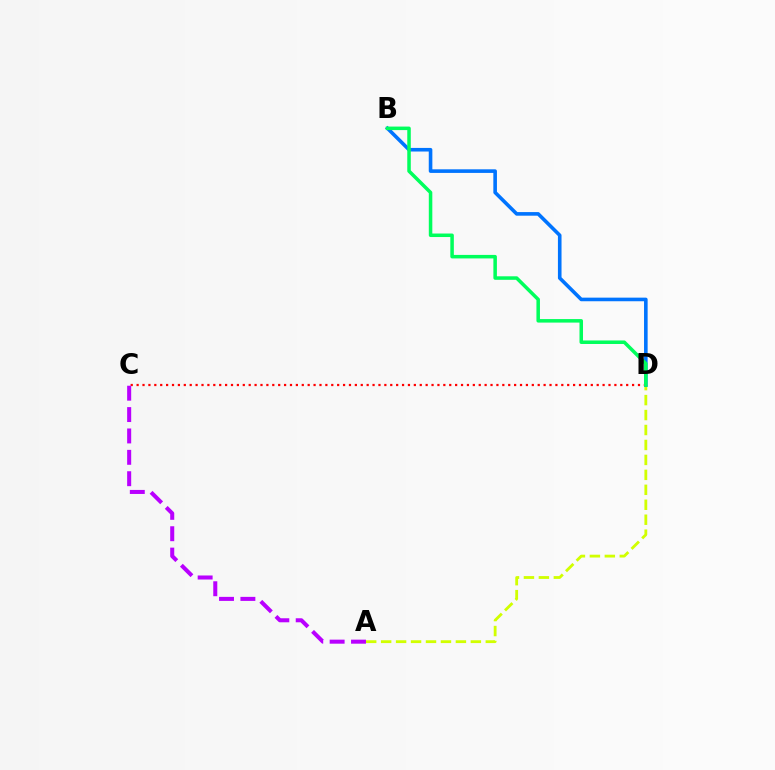{('C', 'D'): [{'color': '#ff0000', 'line_style': 'dotted', 'thickness': 1.6}], ('A', 'C'): [{'color': '#b900ff', 'line_style': 'dashed', 'thickness': 2.9}], ('A', 'D'): [{'color': '#d1ff00', 'line_style': 'dashed', 'thickness': 2.03}], ('B', 'D'): [{'color': '#0074ff', 'line_style': 'solid', 'thickness': 2.59}, {'color': '#00ff5c', 'line_style': 'solid', 'thickness': 2.53}]}